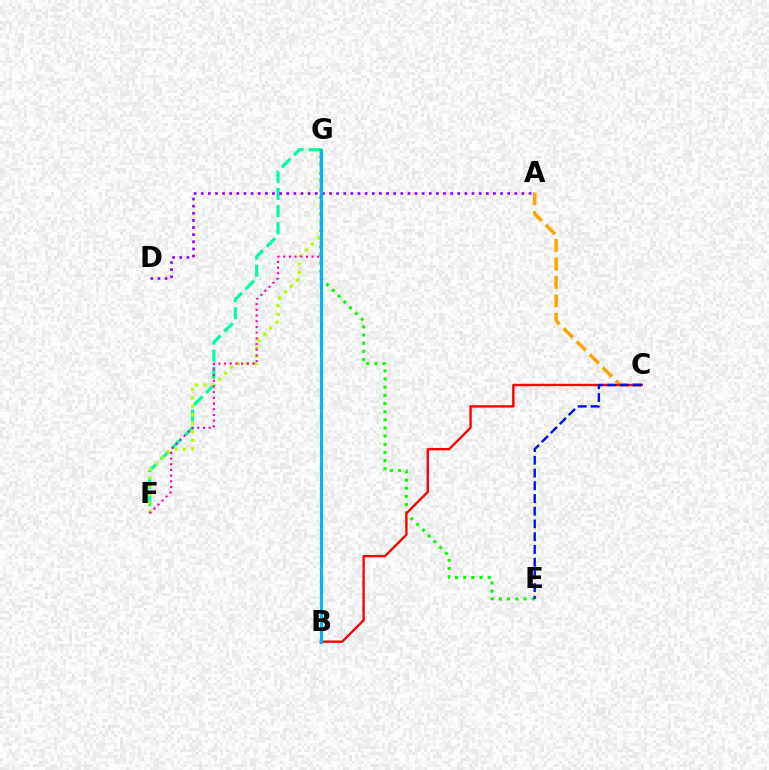{('F', 'G'): [{'color': '#00ff9d', 'line_style': 'dashed', 'thickness': 2.33}, {'color': '#b3ff00', 'line_style': 'dotted', 'thickness': 2.3}, {'color': '#ff00bd', 'line_style': 'dotted', 'thickness': 1.54}], ('E', 'G'): [{'color': '#08ff00', 'line_style': 'dotted', 'thickness': 2.22}], ('A', 'D'): [{'color': '#9b00ff', 'line_style': 'dotted', 'thickness': 1.94}], ('A', 'C'): [{'color': '#ffa500', 'line_style': 'dashed', 'thickness': 2.51}], ('B', 'C'): [{'color': '#ff0000', 'line_style': 'solid', 'thickness': 1.72}], ('C', 'E'): [{'color': '#0010ff', 'line_style': 'dashed', 'thickness': 1.73}], ('B', 'G'): [{'color': '#00b5ff', 'line_style': 'solid', 'thickness': 2.27}]}